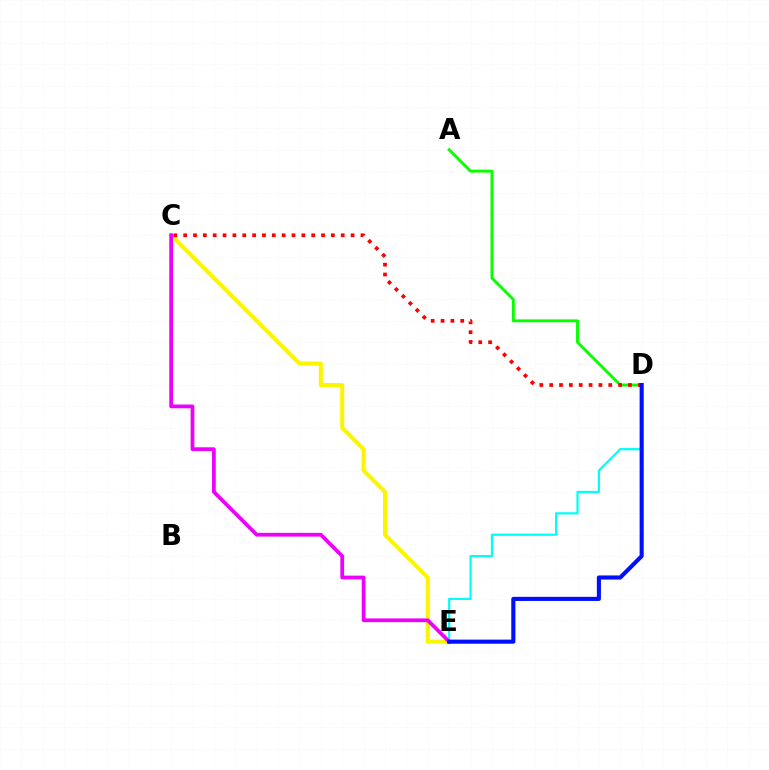{('A', 'D'): [{'color': '#08ff00', 'line_style': 'solid', 'thickness': 2.09}], ('D', 'E'): [{'color': '#00fff6', 'line_style': 'solid', 'thickness': 1.6}, {'color': '#0010ff', 'line_style': 'solid', 'thickness': 2.96}], ('C', 'E'): [{'color': '#fcf500', 'line_style': 'solid', 'thickness': 2.92}, {'color': '#ee00ff', 'line_style': 'solid', 'thickness': 2.7}], ('C', 'D'): [{'color': '#ff0000', 'line_style': 'dotted', 'thickness': 2.68}]}